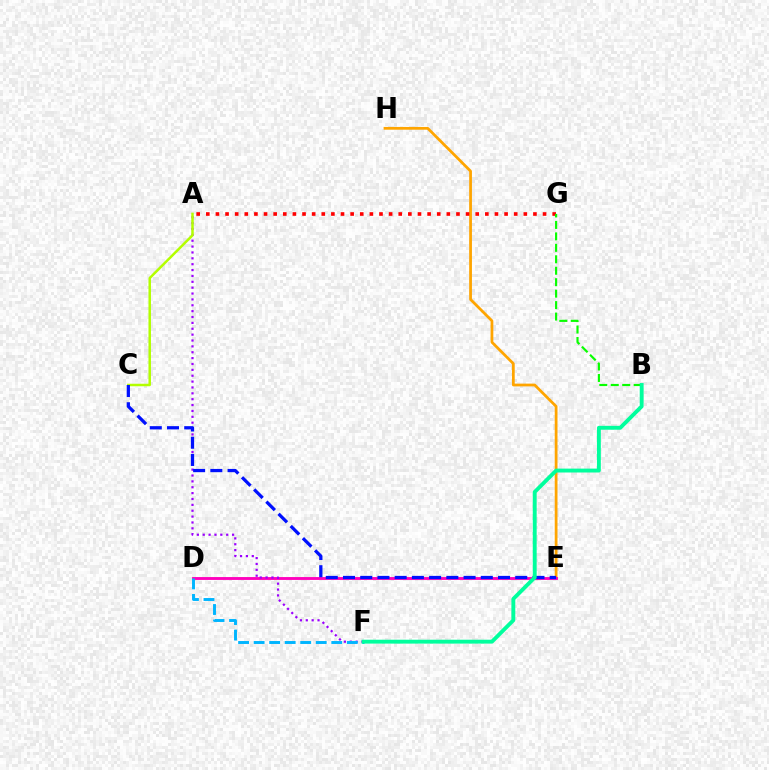{('E', 'H'): [{'color': '#ffa500', 'line_style': 'solid', 'thickness': 1.99}], ('A', 'G'): [{'color': '#ff0000', 'line_style': 'dotted', 'thickness': 2.61}], ('D', 'E'): [{'color': '#ff00bd', 'line_style': 'solid', 'thickness': 2.07}], ('A', 'F'): [{'color': '#9b00ff', 'line_style': 'dotted', 'thickness': 1.59}], ('A', 'C'): [{'color': '#b3ff00', 'line_style': 'solid', 'thickness': 1.8}], ('D', 'F'): [{'color': '#00b5ff', 'line_style': 'dashed', 'thickness': 2.11}], ('B', 'G'): [{'color': '#08ff00', 'line_style': 'dashed', 'thickness': 1.56}], ('C', 'E'): [{'color': '#0010ff', 'line_style': 'dashed', 'thickness': 2.34}], ('B', 'F'): [{'color': '#00ff9d', 'line_style': 'solid', 'thickness': 2.8}]}